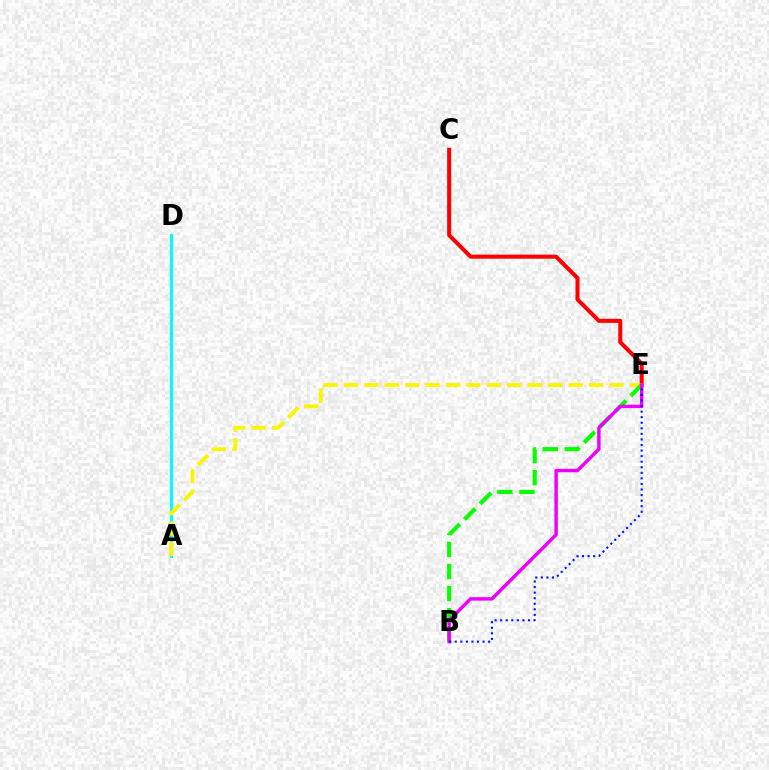{('C', 'E'): [{'color': '#ff0000', 'line_style': 'solid', 'thickness': 2.91}], ('A', 'D'): [{'color': '#00fff6', 'line_style': 'solid', 'thickness': 2.3}], ('A', 'E'): [{'color': '#fcf500', 'line_style': 'dashed', 'thickness': 2.77}], ('B', 'E'): [{'color': '#08ff00', 'line_style': 'dashed', 'thickness': 3.0}, {'color': '#ee00ff', 'line_style': 'solid', 'thickness': 2.48}, {'color': '#0010ff', 'line_style': 'dotted', 'thickness': 1.51}]}